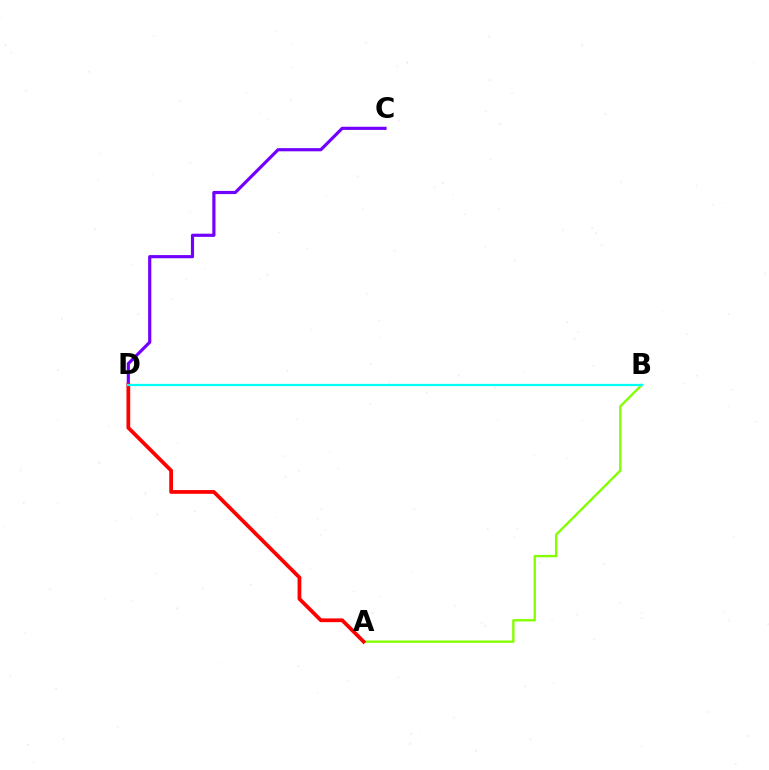{('A', 'B'): [{'color': '#84ff00', 'line_style': 'solid', 'thickness': 1.71}], ('C', 'D'): [{'color': '#7200ff', 'line_style': 'solid', 'thickness': 2.28}], ('A', 'D'): [{'color': '#ff0000', 'line_style': 'solid', 'thickness': 2.7}], ('B', 'D'): [{'color': '#00fff6', 'line_style': 'solid', 'thickness': 1.65}]}